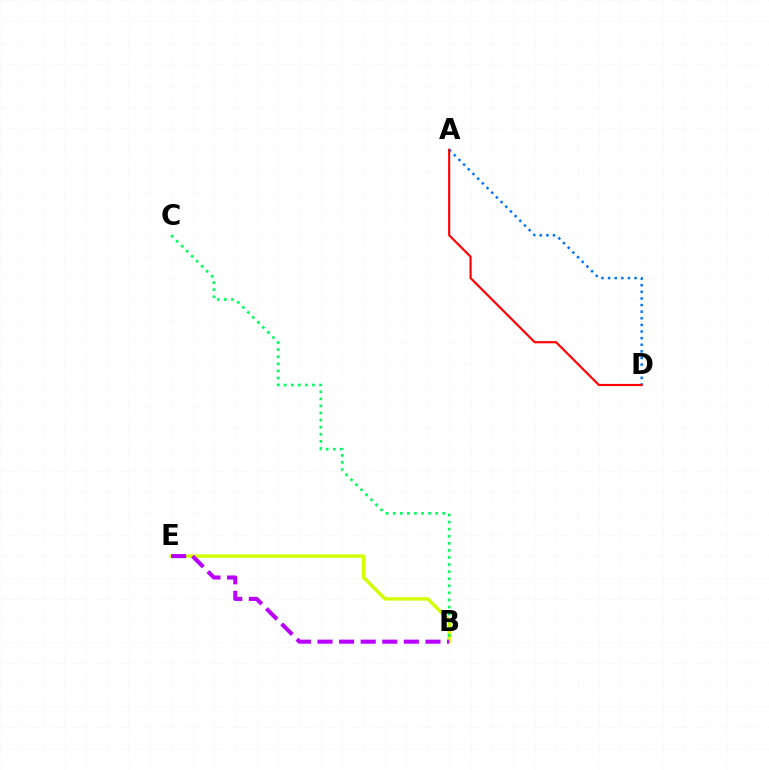{('A', 'D'): [{'color': '#0074ff', 'line_style': 'dotted', 'thickness': 1.8}, {'color': '#ff0000', 'line_style': 'solid', 'thickness': 1.55}], ('B', 'E'): [{'color': '#d1ff00', 'line_style': 'solid', 'thickness': 2.45}, {'color': '#b900ff', 'line_style': 'dashed', 'thickness': 2.93}], ('B', 'C'): [{'color': '#00ff5c', 'line_style': 'dotted', 'thickness': 1.92}]}